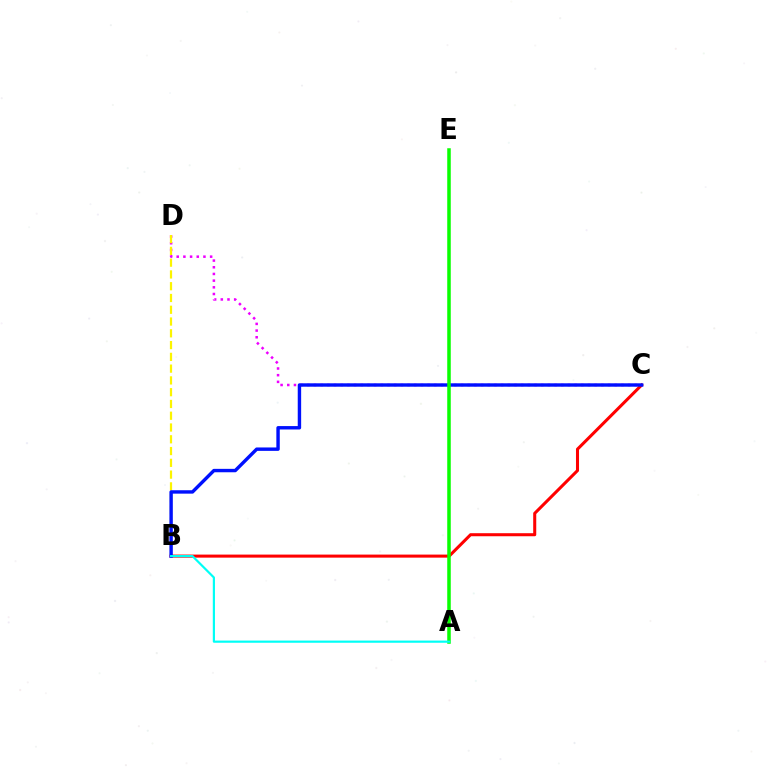{('B', 'C'): [{'color': '#ff0000', 'line_style': 'solid', 'thickness': 2.19}, {'color': '#0010ff', 'line_style': 'solid', 'thickness': 2.45}], ('C', 'D'): [{'color': '#ee00ff', 'line_style': 'dotted', 'thickness': 1.82}], ('B', 'D'): [{'color': '#fcf500', 'line_style': 'dashed', 'thickness': 1.6}], ('A', 'E'): [{'color': '#08ff00', 'line_style': 'solid', 'thickness': 2.53}], ('A', 'B'): [{'color': '#00fff6', 'line_style': 'solid', 'thickness': 1.58}]}